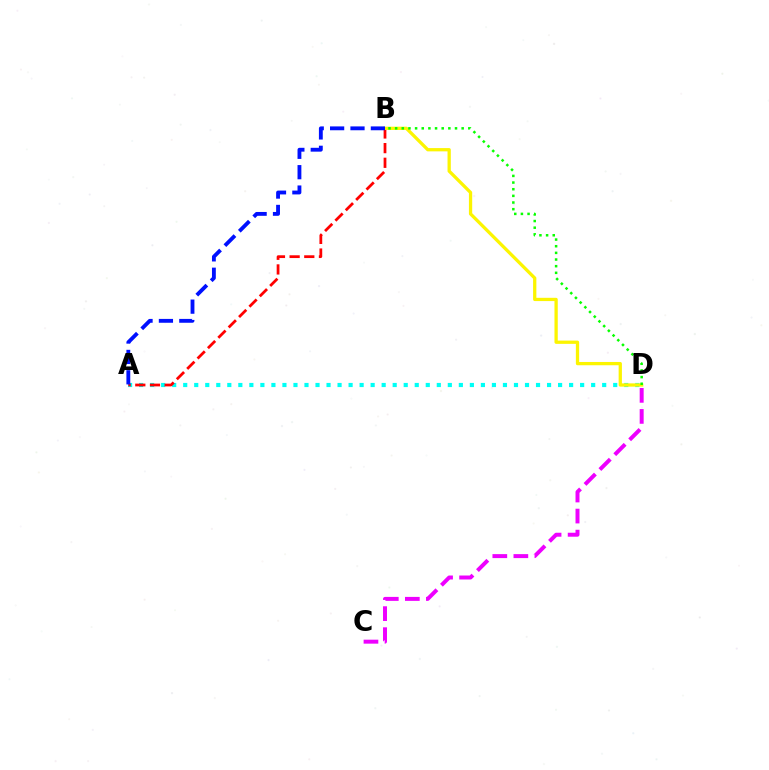{('A', 'D'): [{'color': '#00fff6', 'line_style': 'dotted', 'thickness': 3.0}], ('A', 'B'): [{'color': '#ff0000', 'line_style': 'dashed', 'thickness': 1.99}, {'color': '#0010ff', 'line_style': 'dashed', 'thickness': 2.77}], ('C', 'D'): [{'color': '#ee00ff', 'line_style': 'dashed', 'thickness': 2.86}], ('B', 'D'): [{'color': '#fcf500', 'line_style': 'solid', 'thickness': 2.36}, {'color': '#08ff00', 'line_style': 'dotted', 'thickness': 1.81}]}